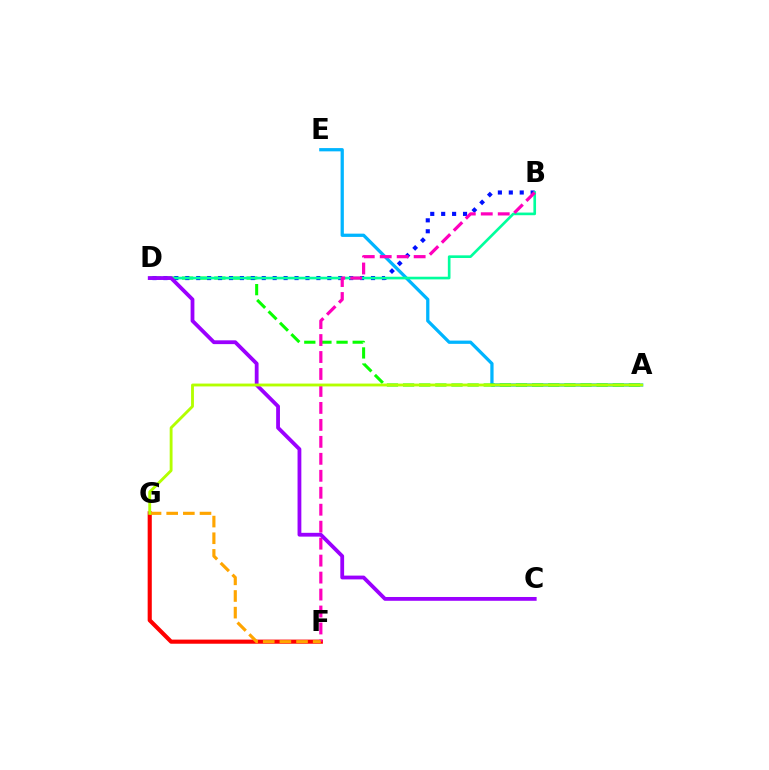{('A', 'E'): [{'color': '#00b5ff', 'line_style': 'solid', 'thickness': 2.35}], ('F', 'G'): [{'color': '#ff0000', 'line_style': 'solid', 'thickness': 2.97}, {'color': '#ffa500', 'line_style': 'dashed', 'thickness': 2.26}], ('A', 'D'): [{'color': '#08ff00', 'line_style': 'dashed', 'thickness': 2.19}], ('B', 'D'): [{'color': '#0010ff', 'line_style': 'dotted', 'thickness': 2.97}, {'color': '#00ff9d', 'line_style': 'solid', 'thickness': 1.91}], ('B', 'F'): [{'color': '#ff00bd', 'line_style': 'dashed', 'thickness': 2.3}], ('C', 'D'): [{'color': '#9b00ff', 'line_style': 'solid', 'thickness': 2.74}], ('A', 'G'): [{'color': '#b3ff00', 'line_style': 'solid', 'thickness': 2.06}]}